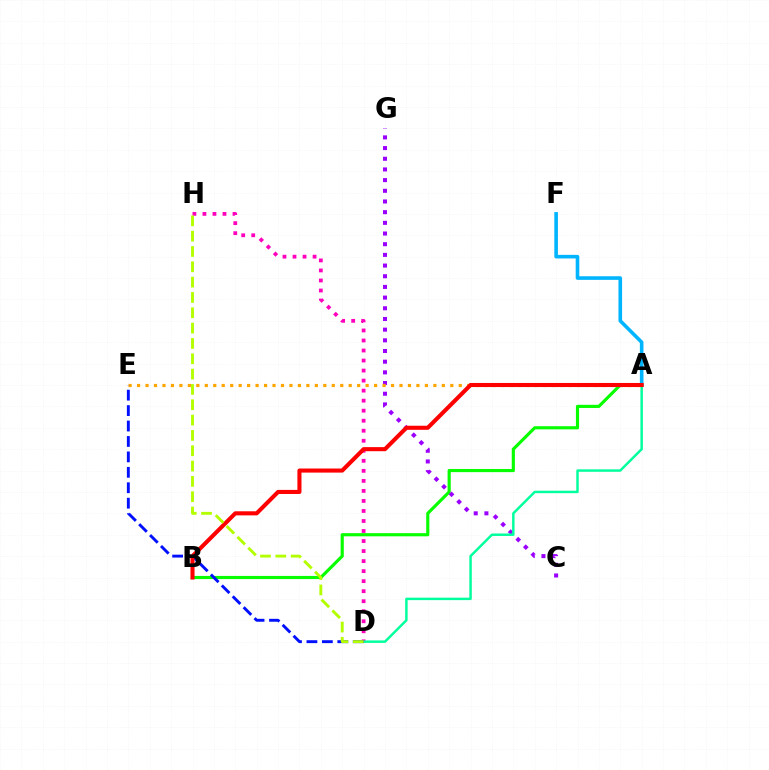{('D', 'H'): [{'color': '#ff00bd', 'line_style': 'dotted', 'thickness': 2.72}, {'color': '#b3ff00', 'line_style': 'dashed', 'thickness': 2.08}], ('A', 'B'): [{'color': '#08ff00', 'line_style': 'solid', 'thickness': 2.27}, {'color': '#ff0000', 'line_style': 'solid', 'thickness': 2.94}], ('C', 'G'): [{'color': '#9b00ff', 'line_style': 'dotted', 'thickness': 2.9}], ('A', 'D'): [{'color': '#00ff9d', 'line_style': 'solid', 'thickness': 1.77}], ('A', 'E'): [{'color': '#ffa500', 'line_style': 'dotted', 'thickness': 2.3}], ('A', 'F'): [{'color': '#00b5ff', 'line_style': 'solid', 'thickness': 2.59}], ('D', 'E'): [{'color': '#0010ff', 'line_style': 'dashed', 'thickness': 2.1}]}